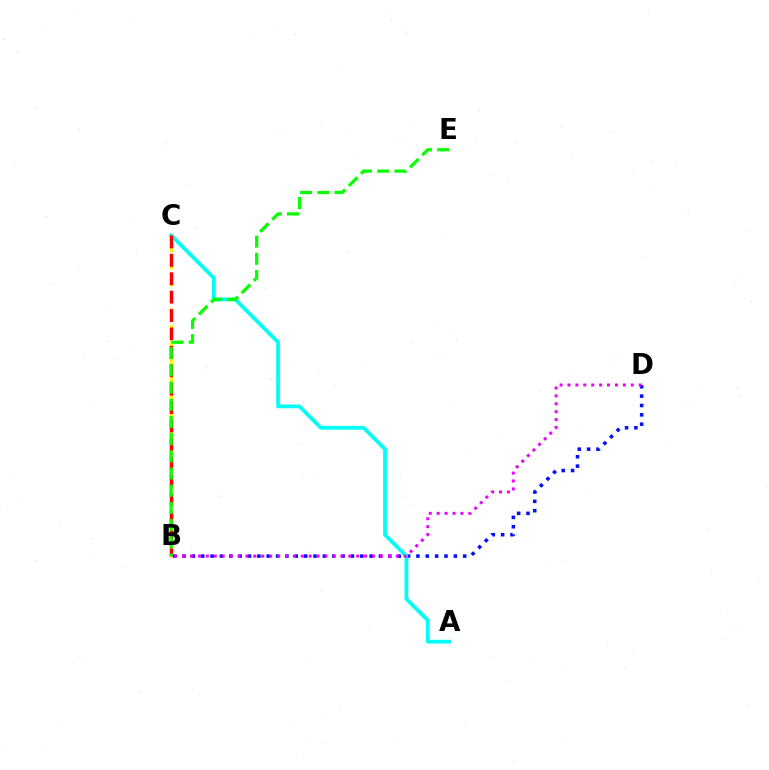{('B', 'D'): [{'color': '#0010ff', 'line_style': 'dotted', 'thickness': 2.54}, {'color': '#ee00ff', 'line_style': 'dotted', 'thickness': 2.15}], ('A', 'C'): [{'color': '#00fff6', 'line_style': 'solid', 'thickness': 2.71}], ('B', 'C'): [{'color': '#fcf500', 'line_style': 'dashed', 'thickness': 2.29}, {'color': '#ff0000', 'line_style': 'dashed', 'thickness': 2.5}], ('B', 'E'): [{'color': '#08ff00', 'line_style': 'dashed', 'thickness': 2.34}]}